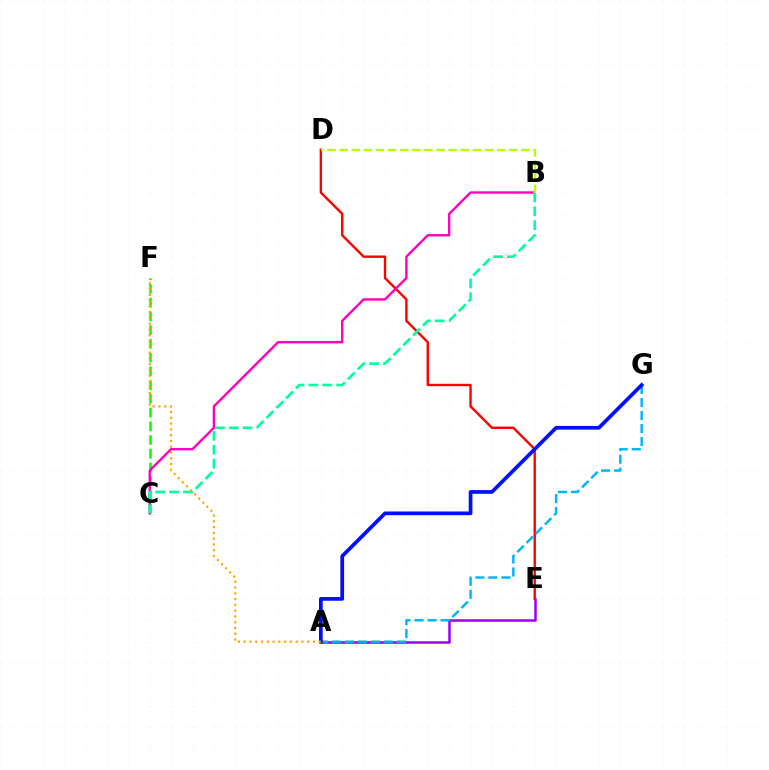{('A', 'E'): [{'color': '#9b00ff', 'line_style': 'solid', 'thickness': 1.81}], ('D', 'E'): [{'color': '#ff0000', 'line_style': 'solid', 'thickness': 1.72}], ('C', 'F'): [{'color': '#08ff00', 'line_style': 'dashed', 'thickness': 1.87}], ('B', 'C'): [{'color': '#ff00bd', 'line_style': 'solid', 'thickness': 1.72}, {'color': '#00ff9d', 'line_style': 'dashed', 'thickness': 1.89}], ('B', 'D'): [{'color': '#b3ff00', 'line_style': 'dashed', 'thickness': 1.65}], ('A', 'G'): [{'color': '#00b5ff', 'line_style': 'dashed', 'thickness': 1.77}, {'color': '#0010ff', 'line_style': 'solid', 'thickness': 2.67}], ('A', 'F'): [{'color': '#ffa500', 'line_style': 'dotted', 'thickness': 1.57}]}